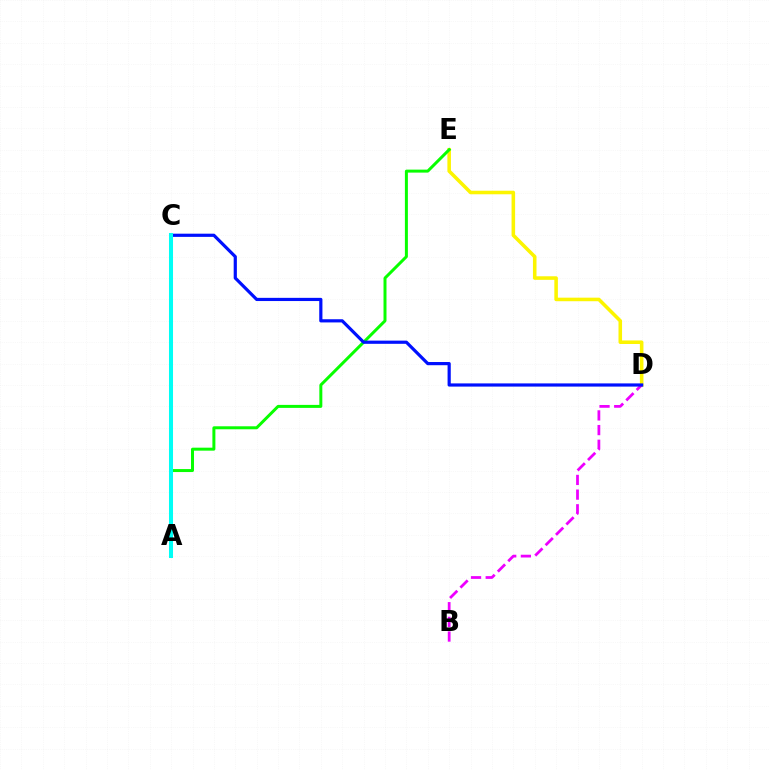{('D', 'E'): [{'color': '#fcf500', 'line_style': 'solid', 'thickness': 2.56}], ('B', 'D'): [{'color': '#ee00ff', 'line_style': 'dashed', 'thickness': 1.99}], ('A', 'E'): [{'color': '#08ff00', 'line_style': 'solid', 'thickness': 2.15}], ('C', 'D'): [{'color': '#0010ff', 'line_style': 'solid', 'thickness': 2.3}], ('A', 'C'): [{'color': '#ff0000', 'line_style': 'dashed', 'thickness': 2.63}, {'color': '#00fff6', 'line_style': 'solid', 'thickness': 2.9}]}